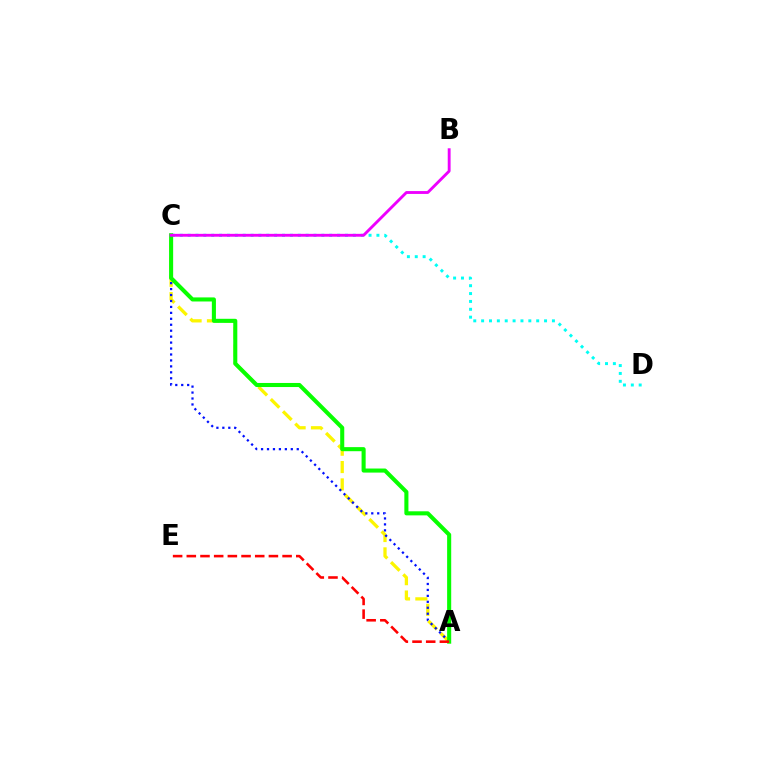{('A', 'C'): [{'color': '#fcf500', 'line_style': 'dashed', 'thickness': 2.36}, {'color': '#0010ff', 'line_style': 'dotted', 'thickness': 1.62}, {'color': '#08ff00', 'line_style': 'solid', 'thickness': 2.93}], ('C', 'D'): [{'color': '#00fff6', 'line_style': 'dotted', 'thickness': 2.14}], ('A', 'E'): [{'color': '#ff0000', 'line_style': 'dashed', 'thickness': 1.86}], ('B', 'C'): [{'color': '#ee00ff', 'line_style': 'solid', 'thickness': 2.07}]}